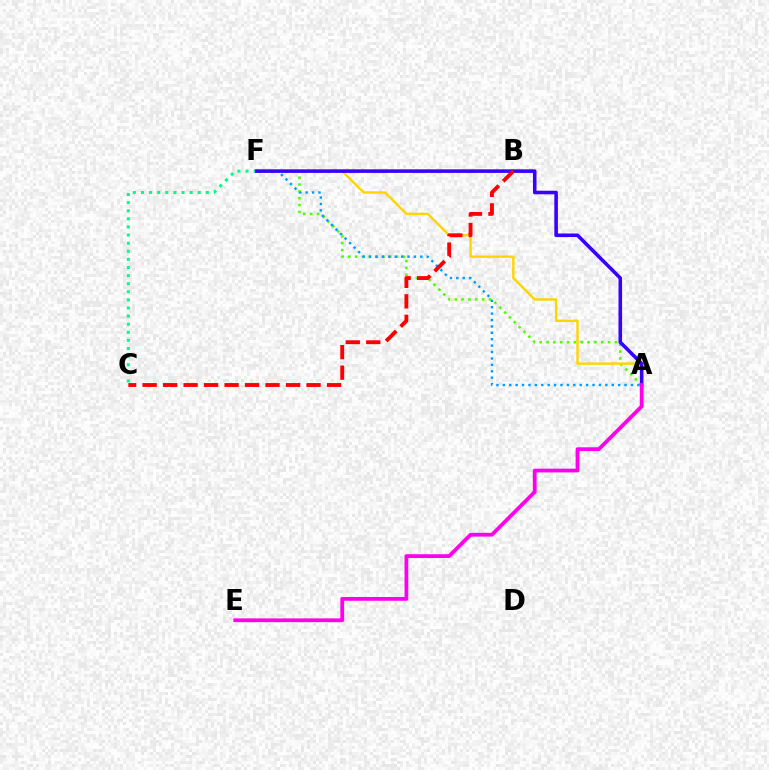{('A', 'F'): [{'color': '#4fff00', 'line_style': 'dotted', 'thickness': 1.86}, {'color': '#009eff', 'line_style': 'dotted', 'thickness': 1.74}, {'color': '#ffd500', 'line_style': 'solid', 'thickness': 1.73}, {'color': '#3700ff', 'line_style': 'solid', 'thickness': 2.57}], ('C', 'F'): [{'color': '#00ff86', 'line_style': 'dotted', 'thickness': 2.2}], ('A', 'E'): [{'color': '#ff00ed', 'line_style': 'solid', 'thickness': 2.72}], ('B', 'C'): [{'color': '#ff0000', 'line_style': 'dashed', 'thickness': 2.78}]}